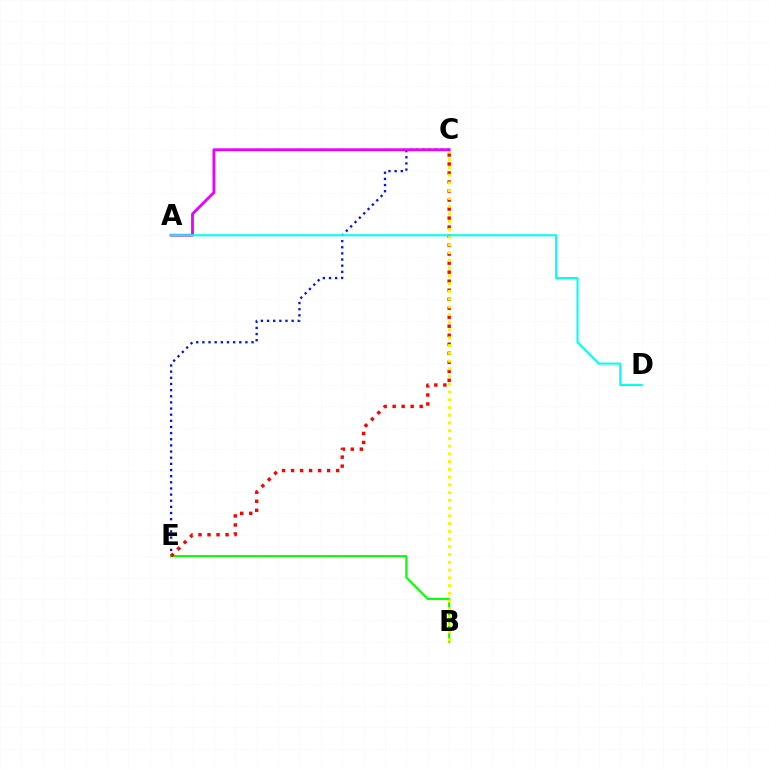{('C', 'E'): [{'color': '#0010ff', 'line_style': 'dotted', 'thickness': 1.67}, {'color': '#ff0000', 'line_style': 'dotted', 'thickness': 2.45}], ('B', 'E'): [{'color': '#08ff00', 'line_style': 'solid', 'thickness': 1.51}], ('B', 'C'): [{'color': '#fcf500', 'line_style': 'dotted', 'thickness': 2.1}], ('A', 'C'): [{'color': '#ee00ff', 'line_style': 'solid', 'thickness': 2.04}], ('A', 'D'): [{'color': '#00fff6', 'line_style': 'solid', 'thickness': 1.51}]}